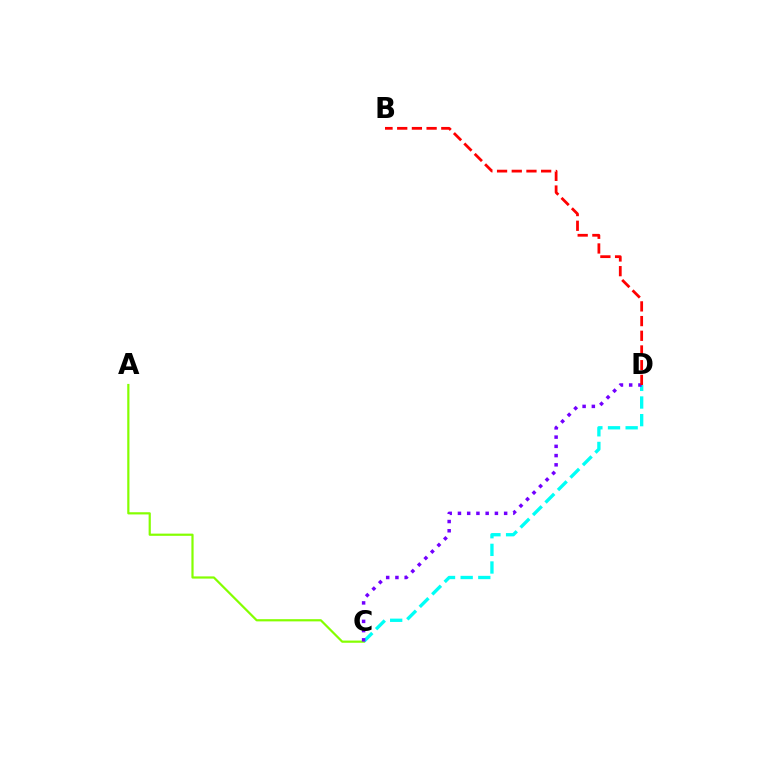{('C', 'D'): [{'color': '#00fff6', 'line_style': 'dashed', 'thickness': 2.4}, {'color': '#7200ff', 'line_style': 'dotted', 'thickness': 2.51}], ('A', 'C'): [{'color': '#84ff00', 'line_style': 'solid', 'thickness': 1.58}], ('B', 'D'): [{'color': '#ff0000', 'line_style': 'dashed', 'thickness': 2.0}]}